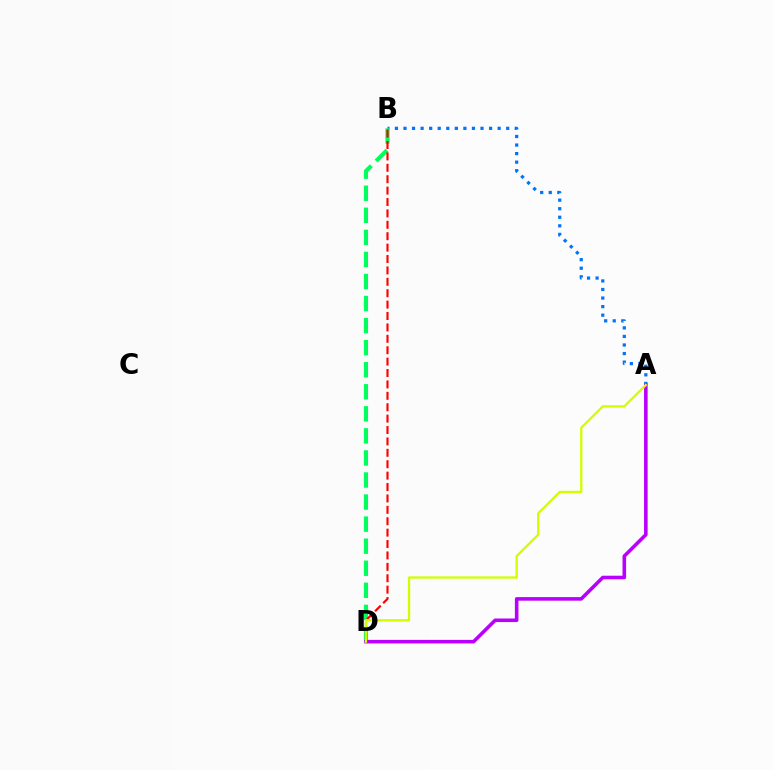{('A', 'B'): [{'color': '#0074ff', 'line_style': 'dotted', 'thickness': 2.33}], ('B', 'D'): [{'color': '#00ff5c', 'line_style': 'dashed', 'thickness': 3.0}, {'color': '#ff0000', 'line_style': 'dashed', 'thickness': 1.55}], ('A', 'D'): [{'color': '#b900ff', 'line_style': 'solid', 'thickness': 2.57}, {'color': '#d1ff00', 'line_style': 'solid', 'thickness': 1.66}]}